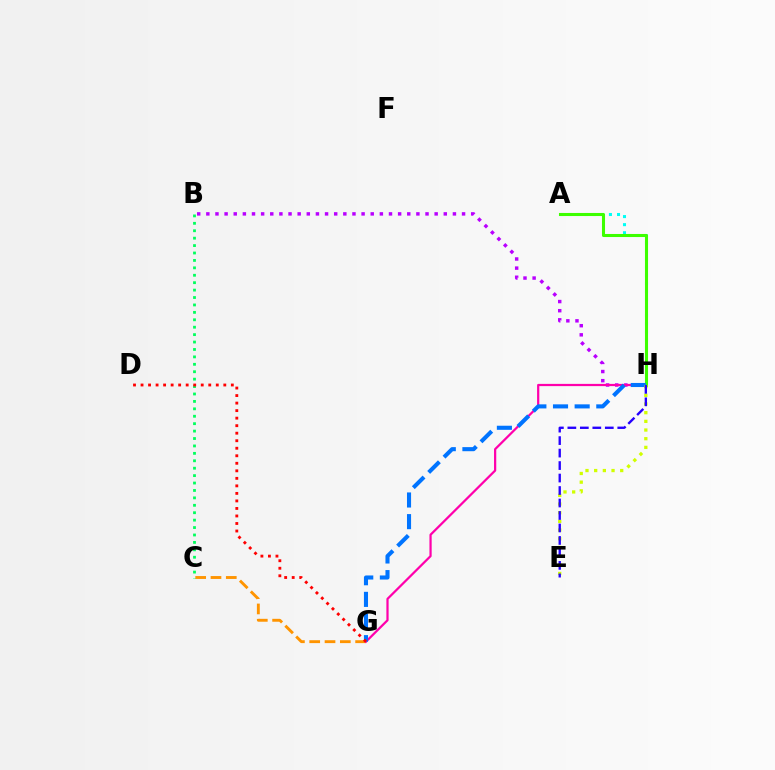{('A', 'H'): [{'color': '#00fff6', 'line_style': 'dotted', 'thickness': 2.19}, {'color': '#3dff00', 'line_style': 'solid', 'thickness': 2.2}], ('B', 'H'): [{'color': '#b900ff', 'line_style': 'dotted', 'thickness': 2.48}], ('C', 'G'): [{'color': '#ff9400', 'line_style': 'dashed', 'thickness': 2.08}], ('G', 'H'): [{'color': '#ff00ac', 'line_style': 'solid', 'thickness': 1.6}, {'color': '#0074ff', 'line_style': 'dashed', 'thickness': 2.94}], ('B', 'C'): [{'color': '#00ff5c', 'line_style': 'dotted', 'thickness': 2.02}], ('E', 'H'): [{'color': '#d1ff00', 'line_style': 'dotted', 'thickness': 2.36}, {'color': '#2500ff', 'line_style': 'dashed', 'thickness': 1.7}], ('D', 'G'): [{'color': '#ff0000', 'line_style': 'dotted', 'thickness': 2.04}]}